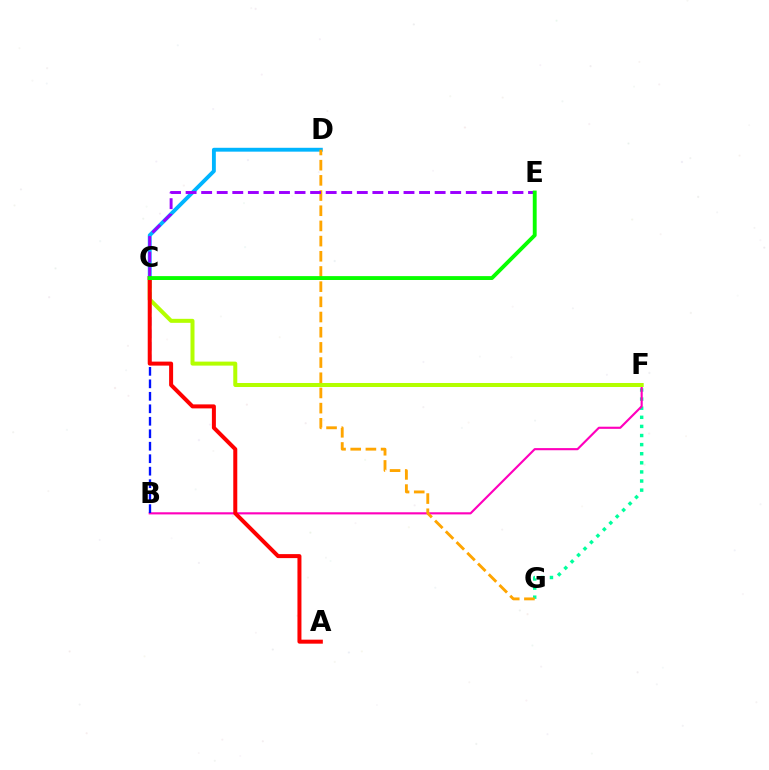{('F', 'G'): [{'color': '#00ff9d', 'line_style': 'dotted', 'thickness': 2.47}], ('B', 'F'): [{'color': '#ff00bd', 'line_style': 'solid', 'thickness': 1.54}], ('C', 'F'): [{'color': '#b3ff00', 'line_style': 'solid', 'thickness': 2.89}], ('C', 'D'): [{'color': '#00b5ff', 'line_style': 'solid', 'thickness': 2.78}], ('D', 'G'): [{'color': '#ffa500', 'line_style': 'dashed', 'thickness': 2.06}], ('B', 'C'): [{'color': '#0010ff', 'line_style': 'dashed', 'thickness': 1.7}], ('A', 'C'): [{'color': '#ff0000', 'line_style': 'solid', 'thickness': 2.88}], ('C', 'E'): [{'color': '#9b00ff', 'line_style': 'dashed', 'thickness': 2.11}, {'color': '#08ff00', 'line_style': 'solid', 'thickness': 2.79}]}